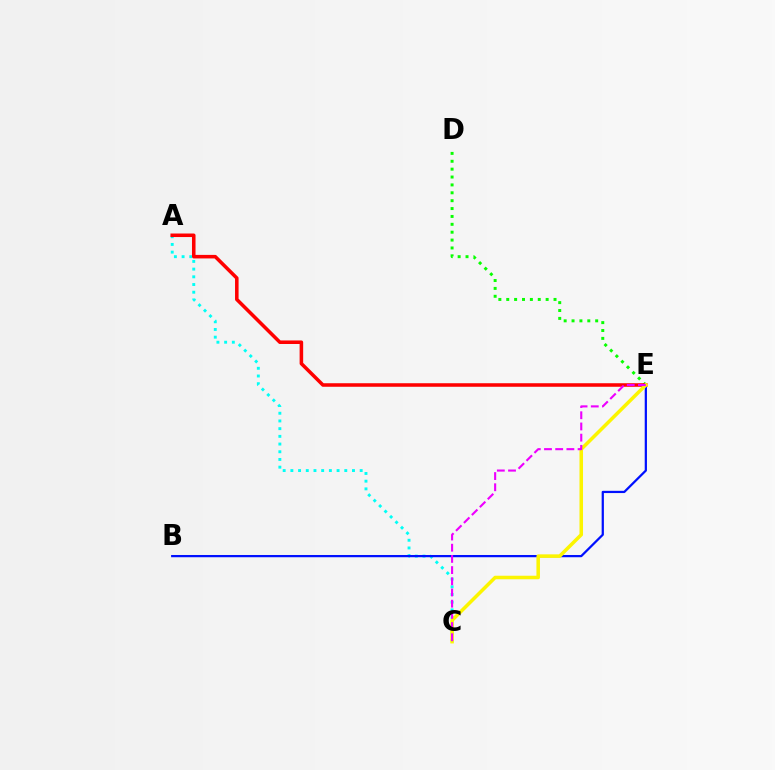{('A', 'C'): [{'color': '#00fff6', 'line_style': 'dotted', 'thickness': 2.09}], ('D', 'E'): [{'color': '#08ff00', 'line_style': 'dotted', 'thickness': 2.14}], ('B', 'E'): [{'color': '#0010ff', 'line_style': 'solid', 'thickness': 1.61}], ('A', 'E'): [{'color': '#ff0000', 'line_style': 'solid', 'thickness': 2.55}], ('C', 'E'): [{'color': '#fcf500', 'line_style': 'solid', 'thickness': 2.54}, {'color': '#ee00ff', 'line_style': 'dashed', 'thickness': 1.52}]}